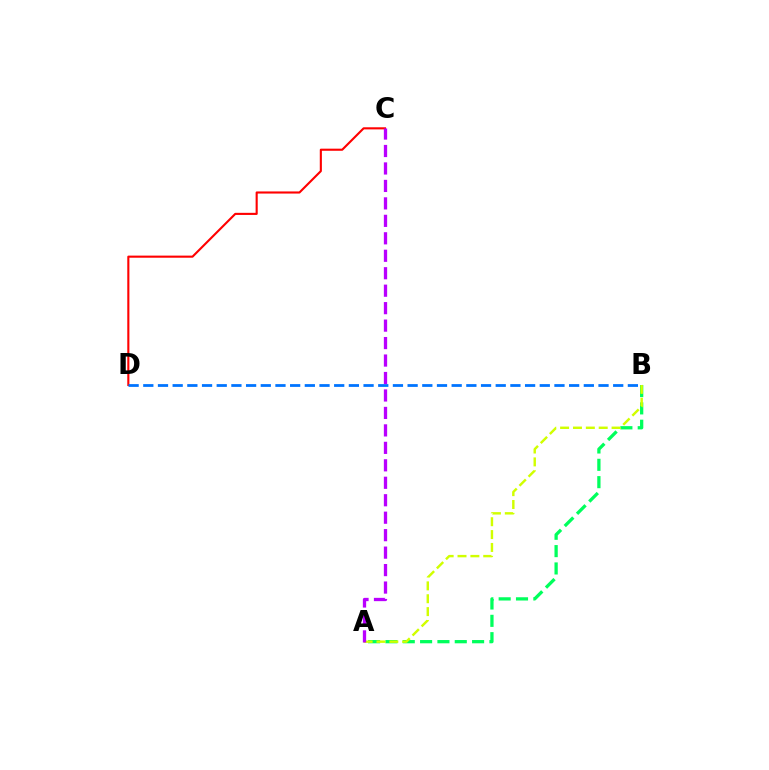{('A', 'B'): [{'color': '#00ff5c', 'line_style': 'dashed', 'thickness': 2.36}, {'color': '#d1ff00', 'line_style': 'dashed', 'thickness': 1.75}], ('C', 'D'): [{'color': '#ff0000', 'line_style': 'solid', 'thickness': 1.52}], ('B', 'D'): [{'color': '#0074ff', 'line_style': 'dashed', 'thickness': 1.99}], ('A', 'C'): [{'color': '#b900ff', 'line_style': 'dashed', 'thickness': 2.37}]}